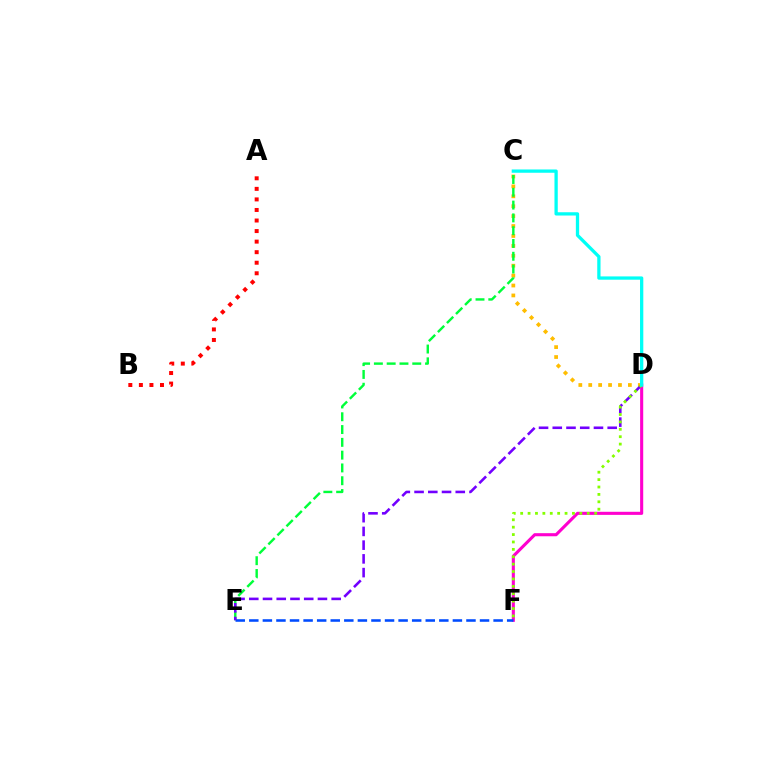{('D', 'F'): [{'color': '#ff00cf', 'line_style': 'solid', 'thickness': 2.22}, {'color': '#84ff00', 'line_style': 'dotted', 'thickness': 2.01}], ('C', 'D'): [{'color': '#ffbd00', 'line_style': 'dotted', 'thickness': 2.69}, {'color': '#00fff6', 'line_style': 'solid', 'thickness': 2.37}], ('C', 'E'): [{'color': '#00ff39', 'line_style': 'dashed', 'thickness': 1.74}], ('E', 'F'): [{'color': '#004bff', 'line_style': 'dashed', 'thickness': 1.84}], ('D', 'E'): [{'color': '#7200ff', 'line_style': 'dashed', 'thickness': 1.87}], ('A', 'B'): [{'color': '#ff0000', 'line_style': 'dotted', 'thickness': 2.87}]}